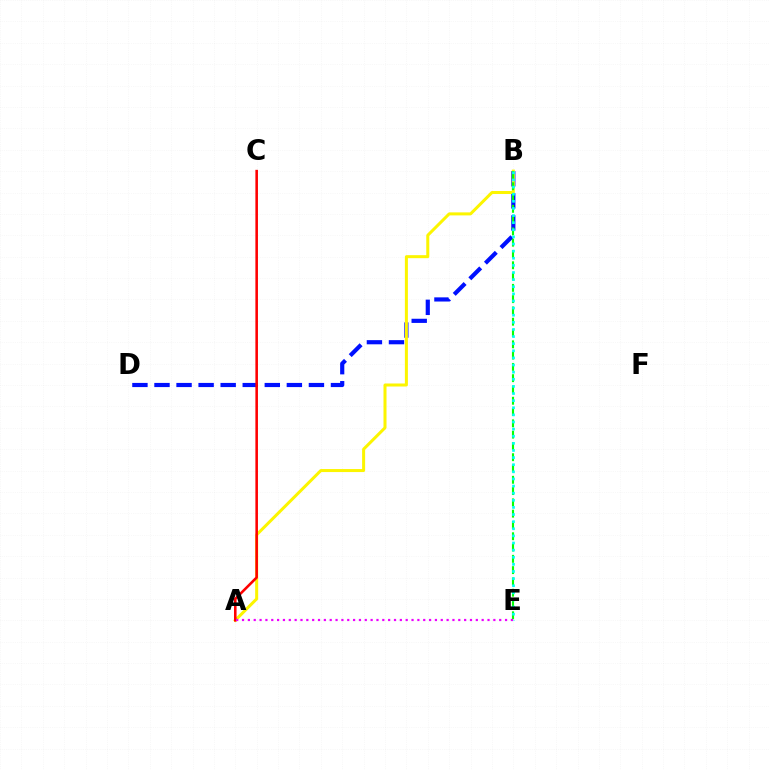{('B', 'D'): [{'color': '#0010ff', 'line_style': 'dashed', 'thickness': 3.0}], ('A', 'B'): [{'color': '#fcf500', 'line_style': 'solid', 'thickness': 2.17}], ('A', 'C'): [{'color': '#ff0000', 'line_style': 'solid', 'thickness': 1.85}], ('B', 'E'): [{'color': '#08ff00', 'line_style': 'dashed', 'thickness': 1.53}, {'color': '#00fff6', 'line_style': 'dotted', 'thickness': 1.93}], ('A', 'E'): [{'color': '#ee00ff', 'line_style': 'dotted', 'thickness': 1.59}]}